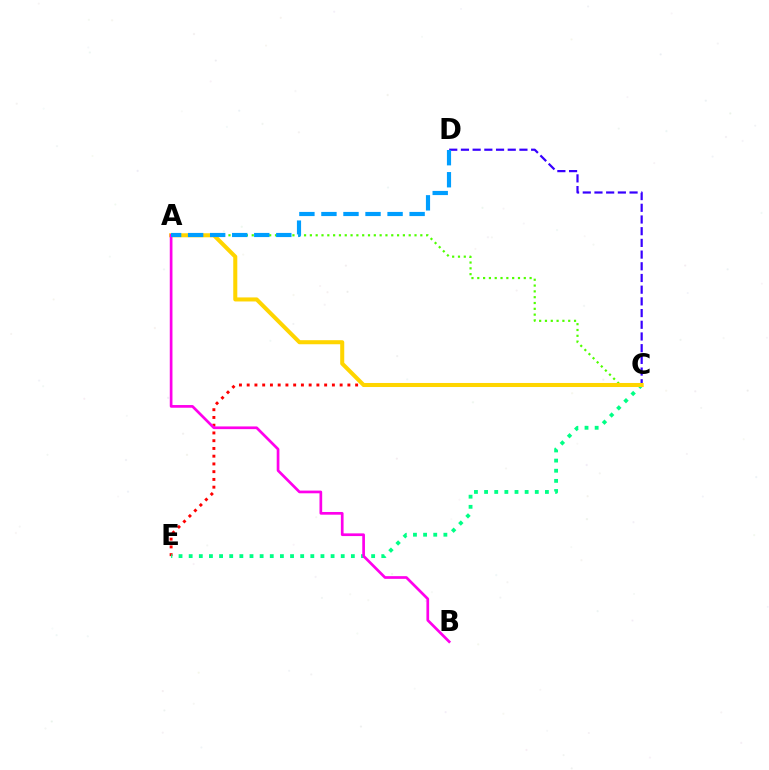{('A', 'C'): [{'color': '#4fff00', 'line_style': 'dotted', 'thickness': 1.58}, {'color': '#ffd500', 'line_style': 'solid', 'thickness': 2.91}], ('C', 'D'): [{'color': '#3700ff', 'line_style': 'dashed', 'thickness': 1.59}], ('C', 'E'): [{'color': '#ff0000', 'line_style': 'dotted', 'thickness': 2.1}, {'color': '#00ff86', 'line_style': 'dotted', 'thickness': 2.75}], ('A', 'B'): [{'color': '#ff00ed', 'line_style': 'solid', 'thickness': 1.94}], ('A', 'D'): [{'color': '#009eff', 'line_style': 'dashed', 'thickness': 2.99}]}